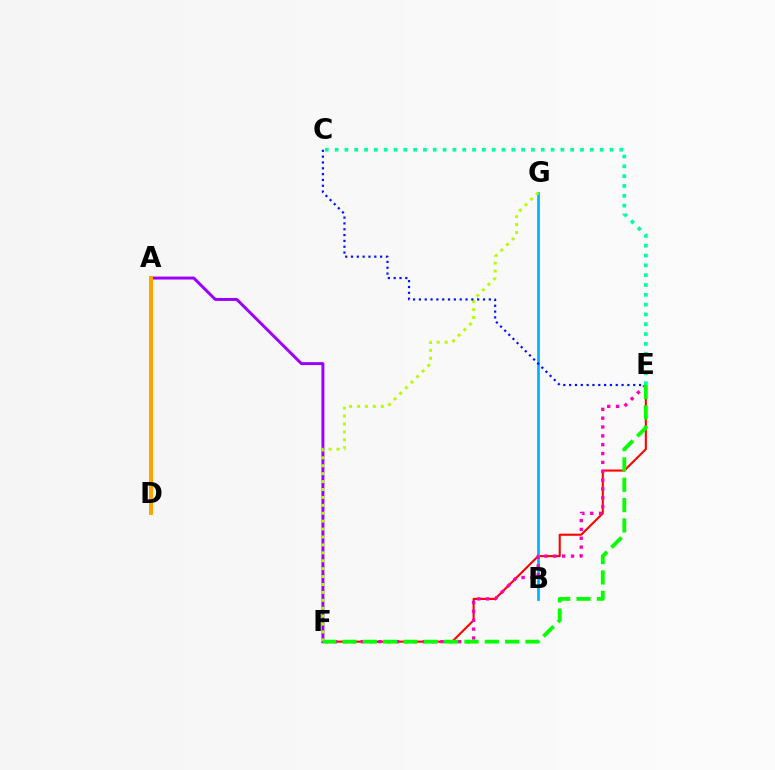{('E', 'F'): [{'color': '#ff0000', 'line_style': 'solid', 'thickness': 1.5}, {'color': '#ff00bd', 'line_style': 'dotted', 'thickness': 2.41}, {'color': '#08ff00', 'line_style': 'dashed', 'thickness': 2.76}], ('A', 'F'): [{'color': '#9b00ff', 'line_style': 'solid', 'thickness': 2.13}], ('B', 'G'): [{'color': '#00b5ff', 'line_style': 'solid', 'thickness': 2.0}], ('F', 'G'): [{'color': '#b3ff00', 'line_style': 'dotted', 'thickness': 2.15}], ('C', 'E'): [{'color': '#0010ff', 'line_style': 'dotted', 'thickness': 1.58}, {'color': '#00ff9d', 'line_style': 'dotted', 'thickness': 2.67}], ('A', 'D'): [{'color': '#ffa500', 'line_style': 'solid', 'thickness': 2.88}]}